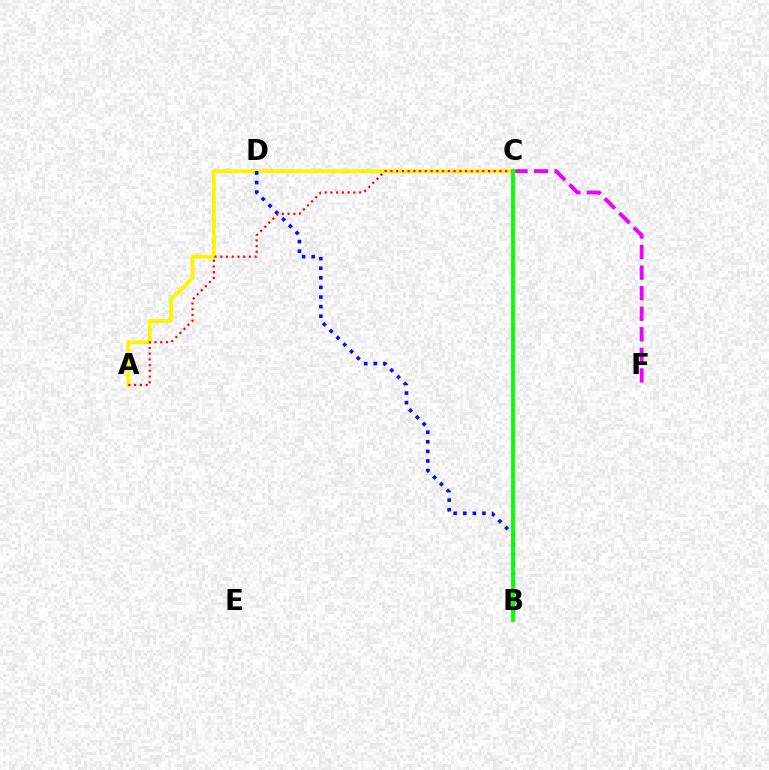{('C', 'F'): [{'color': '#ee00ff', 'line_style': 'dashed', 'thickness': 2.79}], ('C', 'D'): [{'color': '#00fff6', 'line_style': 'dotted', 'thickness': 1.85}], ('A', 'C'): [{'color': '#fcf500', 'line_style': 'solid', 'thickness': 2.71}, {'color': '#ff0000', 'line_style': 'dotted', 'thickness': 1.56}], ('B', 'D'): [{'color': '#0010ff', 'line_style': 'dotted', 'thickness': 2.61}], ('B', 'C'): [{'color': '#08ff00', 'line_style': 'solid', 'thickness': 2.75}]}